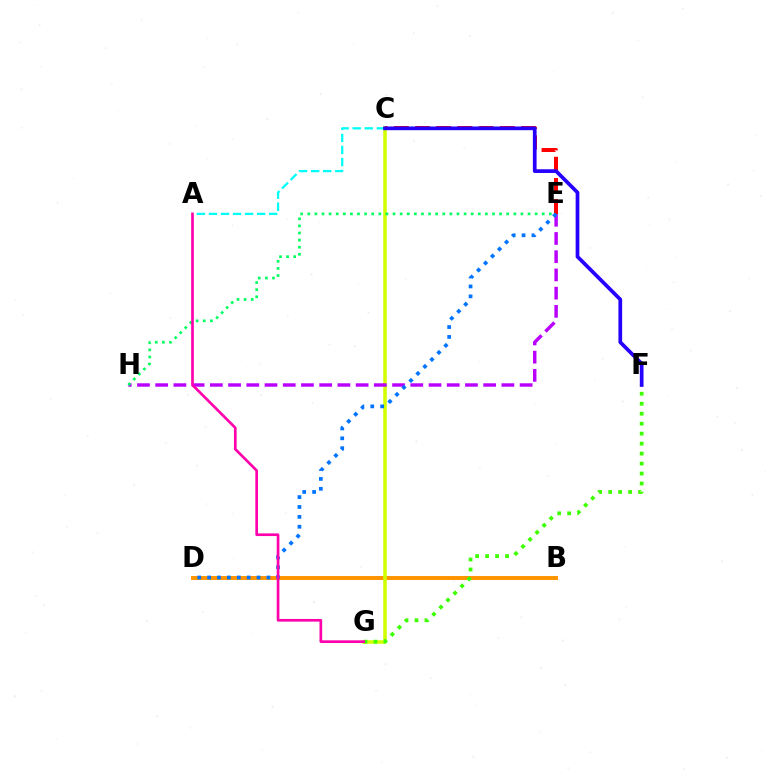{('B', 'D'): [{'color': '#ff9400', 'line_style': 'solid', 'thickness': 2.85}], ('C', 'G'): [{'color': '#d1ff00', 'line_style': 'solid', 'thickness': 2.56}], ('E', 'H'): [{'color': '#b900ff', 'line_style': 'dashed', 'thickness': 2.48}, {'color': '#00ff5c', 'line_style': 'dotted', 'thickness': 1.93}], ('F', 'G'): [{'color': '#3dff00', 'line_style': 'dotted', 'thickness': 2.71}], ('C', 'E'): [{'color': '#ff0000', 'line_style': 'dashed', 'thickness': 2.88}], ('A', 'C'): [{'color': '#00fff6', 'line_style': 'dashed', 'thickness': 1.64}], ('D', 'E'): [{'color': '#0074ff', 'line_style': 'dotted', 'thickness': 2.69}], ('A', 'G'): [{'color': '#ff00ac', 'line_style': 'solid', 'thickness': 1.93}], ('C', 'F'): [{'color': '#2500ff', 'line_style': 'solid', 'thickness': 2.67}]}